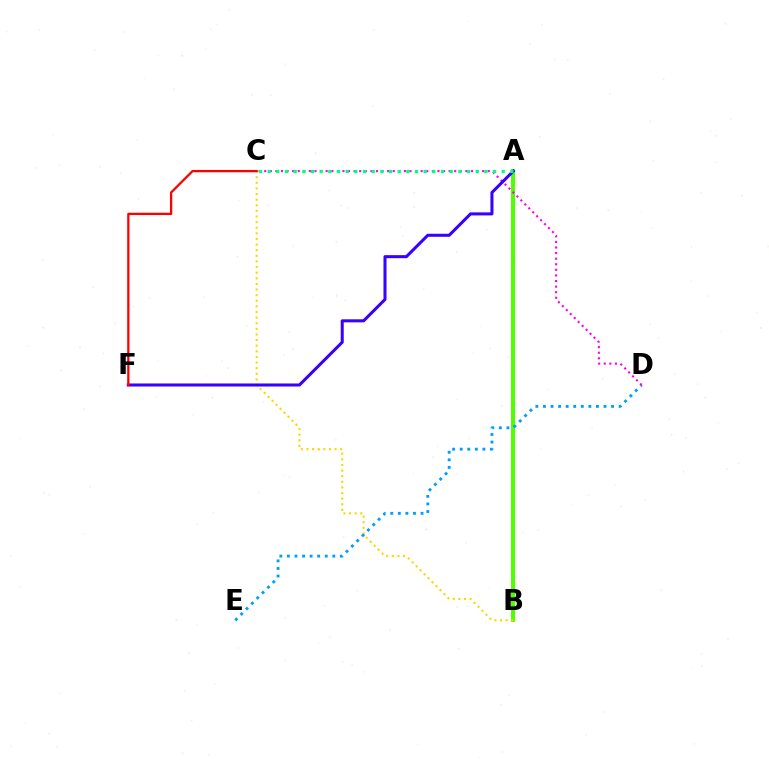{('A', 'B'): [{'color': '#4fff00', 'line_style': 'solid', 'thickness': 2.86}], ('B', 'C'): [{'color': '#ffd500', 'line_style': 'dotted', 'thickness': 1.53}], ('D', 'E'): [{'color': '#009eff', 'line_style': 'dotted', 'thickness': 2.06}], ('C', 'D'): [{'color': '#ff00ed', 'line_style': 'dotted', 'thickness': 1.52}], ('A', 'F'): [{'color': '#3700ff', 'line_style': 'solid', 'thickness': 2.19}], ('C', 'F'): [{'color': '#ff0000', 'line_style': 'solid', 'thickness': 1.65}], ('A', 'C'): [{'color': '#00ff86', 'line_style': 'dotted', 'thickness': 2.36}]}